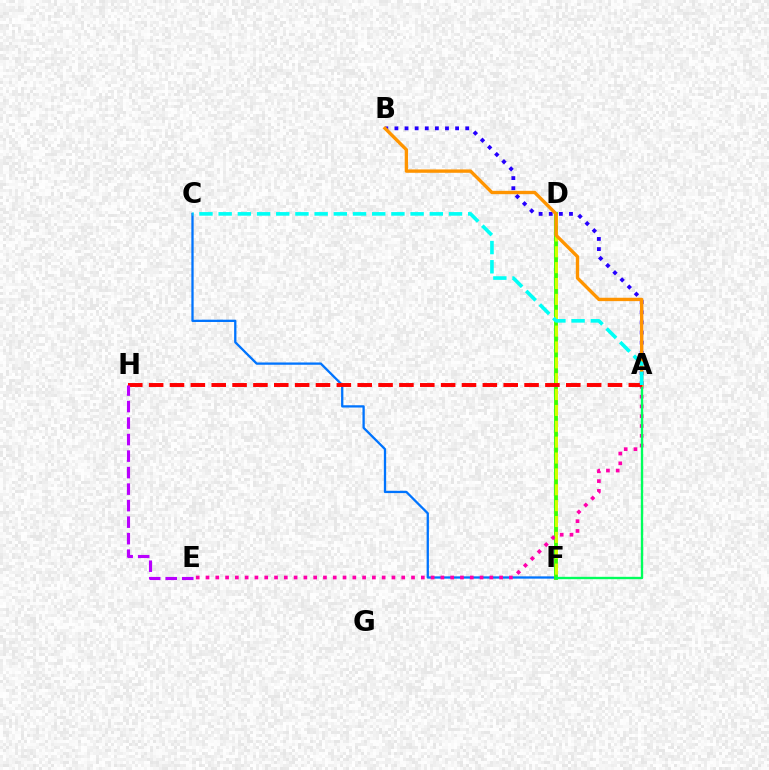{('C', 'F'): [{'color': '#0074ff', 'line_style': 'solid', 'thickness': 1.65}], ('D', 'F'): [{'color': '#3dff00', 'line_style': 'solid', 'thickness': 2.77}, {'color': '#d1ff00', 'line_style': 'dashed', 'thickness': 2.16}], ('A', 'E'): [{'color': '#ff00ac', 'line_style': 'dotted', 'thickness': 2.66}], ('A', 'B'): [{'color': '#2500ff', 'line_style': 'dotted', 'thickness': 2.75}, {'color': '#ff9400', 'line_style': 'solid', 'thickness': 2.42}], ('A', 'F'): [{'color': '#00ff5c', 'line_style': 'solid', 'thickness': 1.7}], ('A', 'H'): [{'color': '#ff0000', 'line_style': 'dashed', 'thickness': 2.83}], ('E', 'H'): [{'color': '#b900ff', 'line_style': 'dashed', 'thickness': 2.24}], ('A', 'C'): [{'color': '#00fff6', 'line_style': 'dashed', 'thickness': 2.61}]}